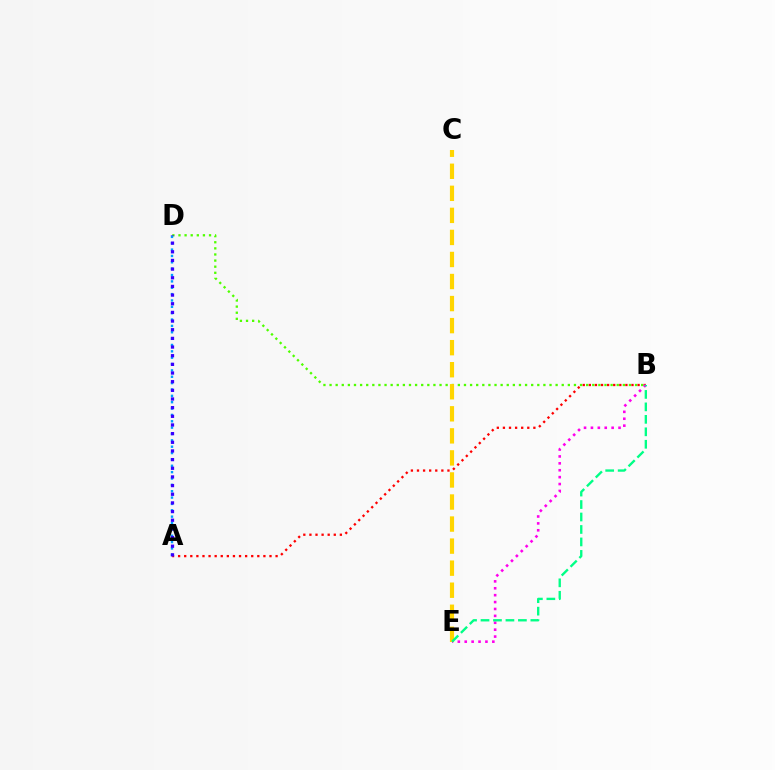{('B', 'D'): [{'color': '#4fff00', 'line_style': 'dotted', 'thickness': 1.66}], ('C', 'E'): [{'color': '#ffd500', 'line_style': 'dashed', 'thickness': 3.0}], ('A', 'B'): [{'color': '#ff0000', 'line_style': 'dotted', 'thickness': 1.66}], ('A', 'D'): [{'color': '#009eff', 'line_style': 'dotted', 'thickness': 1.73}, {'color': '#3700ff', 'line_style': 'dotted', 'thickness': 2.35}], ('B', 'E'): [{'color': '#ff00ed', 'line_style': 'dotted', 'thickness': 1.87}, {'color': '#00ff86', 'line_style': 'dashed', 'thickness': 1.69}]}